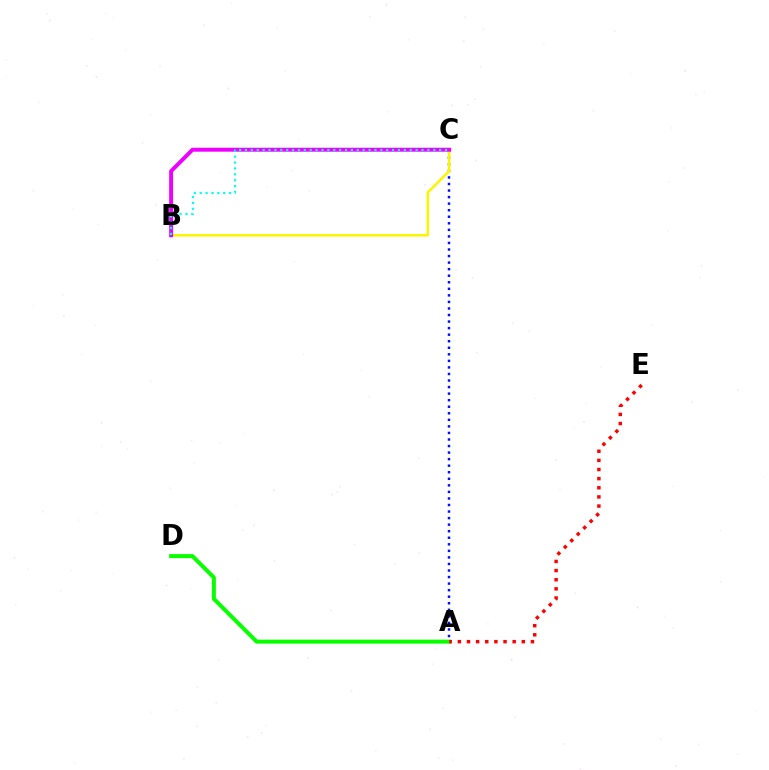{('A', 'C'): [{'color': '#0010ff', 'line_style': 'dotted', 'thickness': 1.78}], ('A', 'D'): [{'color': '#08ff00', 'line_style': 'solid', 'thickness': 2.87}], ('B', 'C'): [{'color': '#fcf500', 'line_style': 'solid', 'thickness': 1.82}, {'color': '#ee00ff', 'line_style': 'solid', 'thickness': 2.83}, {'color': '#00fff6', 'line_style': 'dotted', 'thickness': 1.6}], ('A', 'E'): [{'color': '#ff0000', 'line_style': 'dotted', 'thickness': 2.48}]}